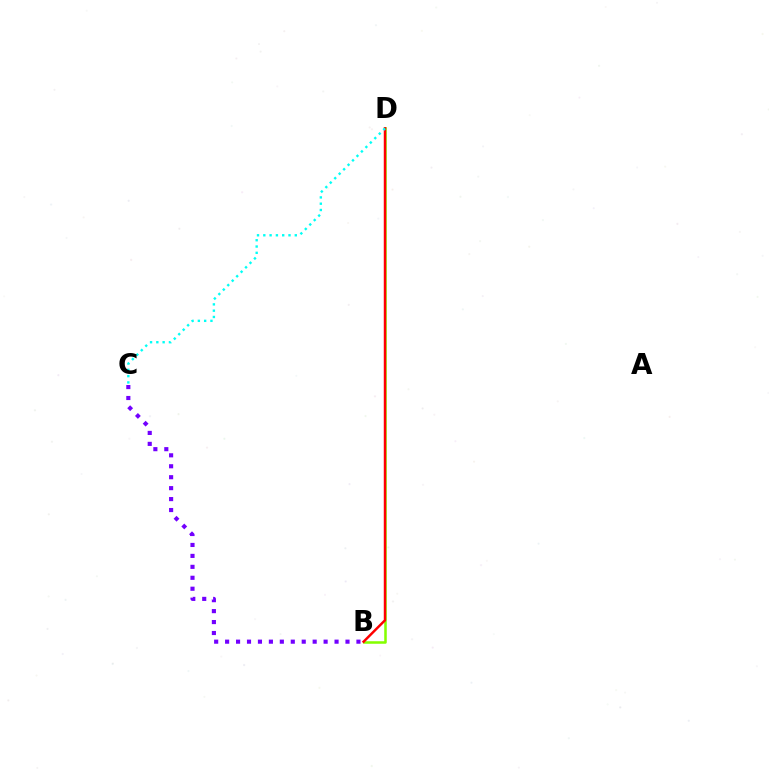{('B', 'D'): [{'color': '#84ff00', 'line_style': 'solid', 'thickness': 1.82}, {'color': '#ff0000', 'line_style': 'solid', 'thickness': 1.77}], ('C', 'D'): [{'color': '#00fff6', 'line_style': 'dotted', 'thickness': 1.71}], ('B', 'C'): [{'color': '#7200ff', 'line_style': 'dotted', 'thickness': 2.97}]}